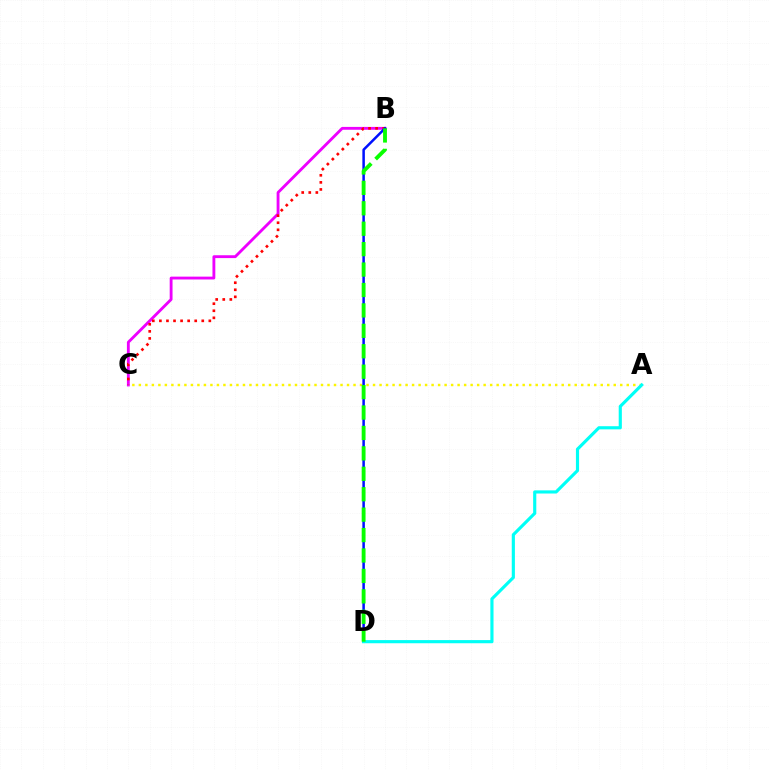{('B', 'C'): [{'color': '#ee00ff', 'line_style': 'solid', 'thickness': 2.05}, {'color': '#ff0000', 'line_style': 'dotted', 'thickness': 1.92}], ('A', 'C'): [{'color': '#fcf500', 'line_style': 'dotted', 'thickness': 1.77}], ('B', 'D'): [{'color': '#0010ff', 'line_style': 'solid', 'thickness': 1.81}, {'color': '#08ff00', 'line_style': 'dashed', 'thickness': 2.77}], ('A', 'D'): [{'color': '#00fff6', 'line_style': 'solid', 'thickness': 2.27}]}